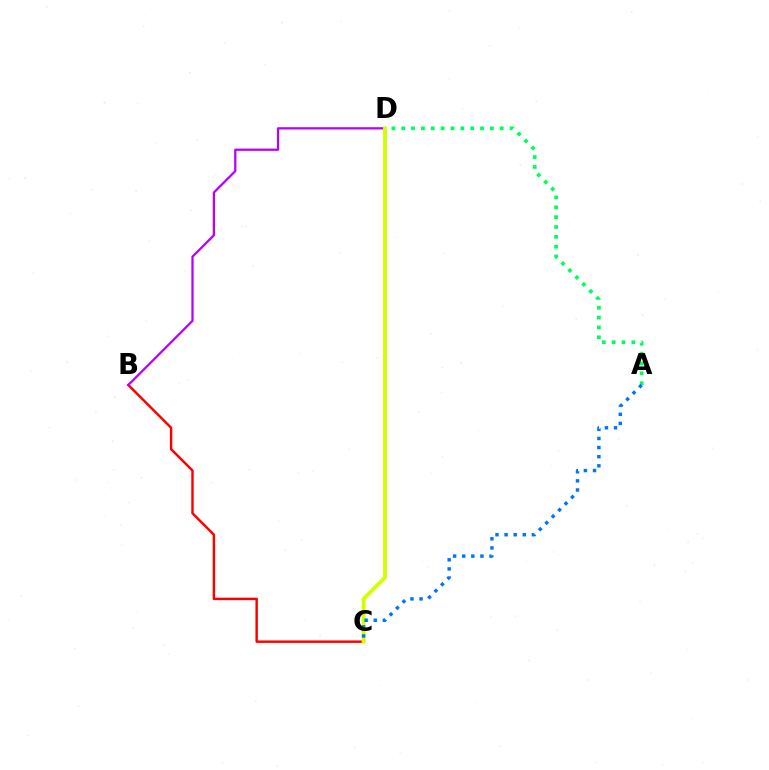{('A', 'D'): [{'color': '#00ff5c', 'line_style': 'dotted', 'thickness': 2.68}], ('B', 'C'): [{'color': '#ff0000', 'line_style': 'solid', 'thickness': 1.77}], ('B', 'D'): [{'color': '#b900ff', 'line_style': 'solid', 'thickness': 1.64}], ('C', 'D'): [{'color': '#d1ff00', 'line_style': 'solid', 'thickness': 2.78}], ('A', 'C'): [{'color': '#0074ff', 'line_style': 'dotted', 'thickness': 2.48}]}